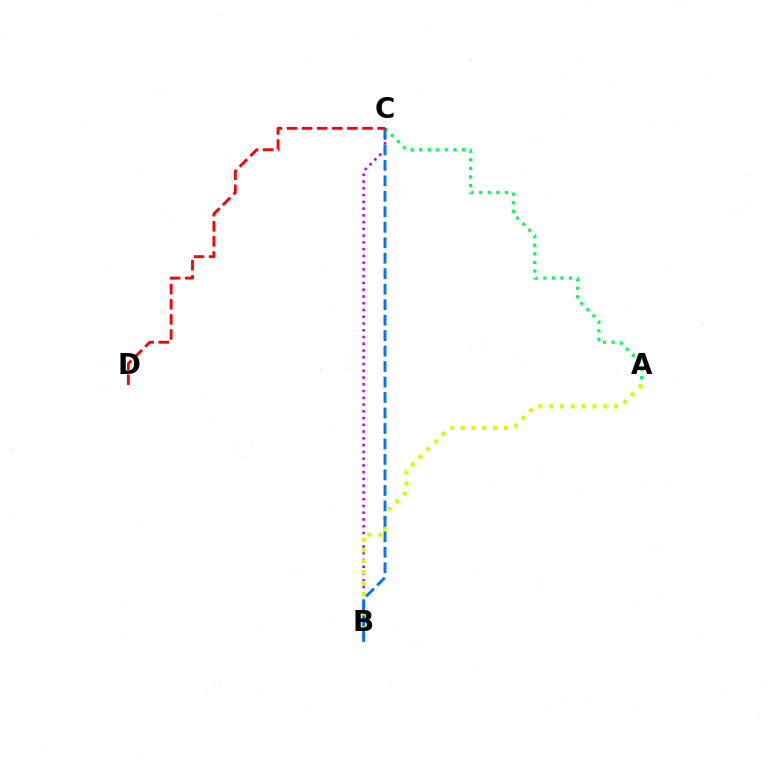{('A', 'C'): [{'color': '#00ff5c', 'line_style': 'dotted', 'thickness': 2.33}], ('B', 'C'): [{'color': '#b900ff', 'line_style': 'dotted', 'thickness': 1.84}, {'color': '#0074ff', 'line_style': 'dashed', 'thickness': 2.1}], ('A', 'B'): [{'color': '#d1ff00', 'line_style': 'dotted', 'thickness': 2.94}], ('C', 'D'): [{'color': '#ff0000', 'line_style': 'dashed', 'thickness': 2.05}]}